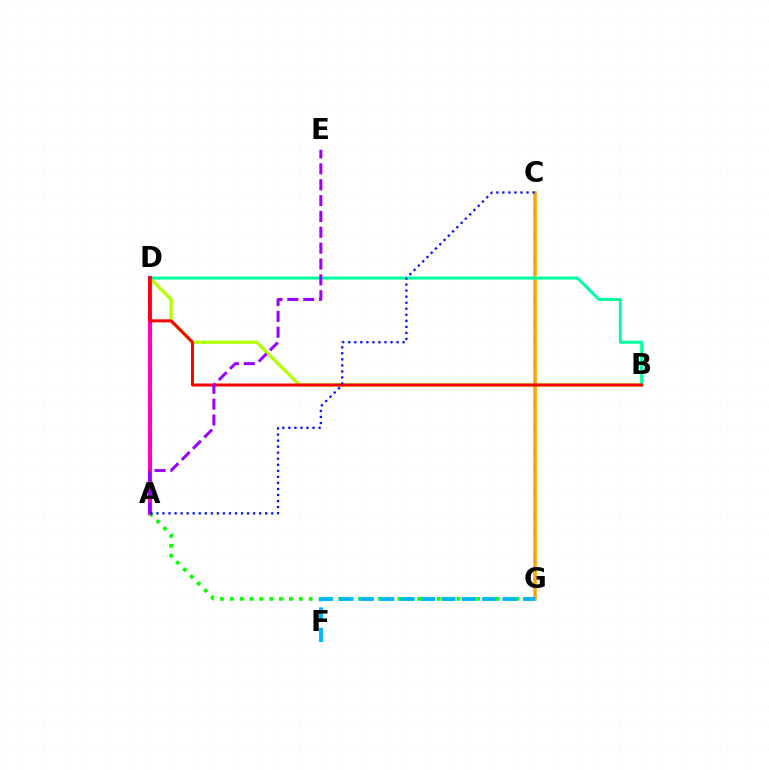{('A', 'G'): [{'color': '#08ff00', 'line_style': 'dotted', 'thickness': 2.68}], ('B', 'D'): [{'color': '#b3ff00', 'line_style': 'solid', 'thickness': 2.37}, {'color': '#00ff9d', 'line_style': 'solid', 'thickness': 2.16}, {'color': '#ff0000', 'line_style': 'solid', 'thickness': 2.17}], ('C', 'G'): [{'color': '#ffa500', 'line_style': 'solid', 'thickness': 2.56}], ('A', 'D'): [{'color': '#ff00bd', 'line_style': 'solid', 'thickness': 2.96}], ('A', 'E'): [{'color': '#9b00ff', 'line_style': 'dashed', 'thickness': 2.15}], ('A', 'C'): [{'color': '#0010ff', 'line_style': 'dotted', 'thickness': 1.64}], ('F', 'G'): [{'color': '#00b5ff', 'line_style': 'dashed', 'thickness': 2.77}]}